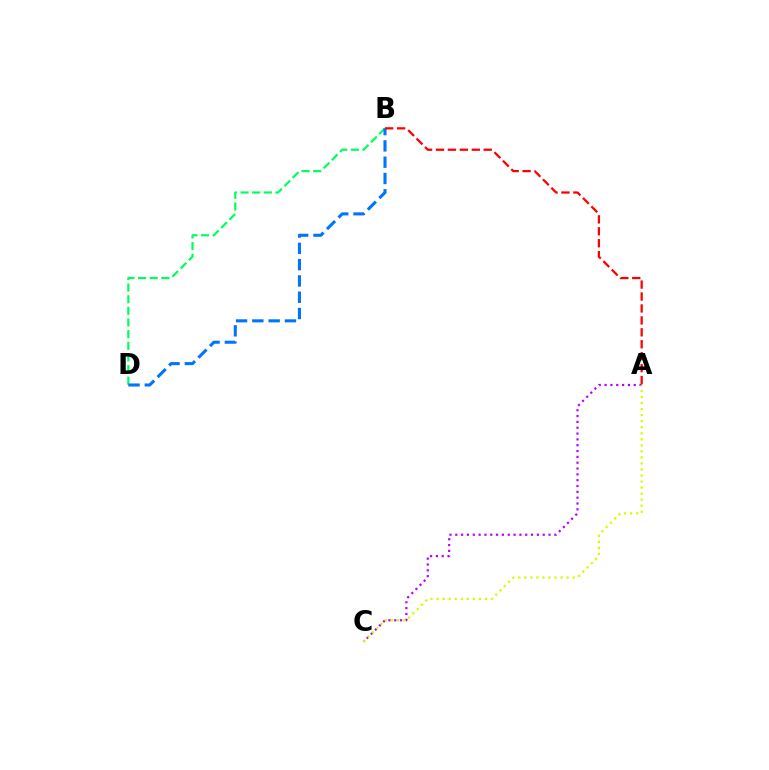{('B', 'D'): [{'color': '#00ff5c', 'line_style': 'dashed', 'thickness': 1.58}, {'color': '#0074ff', 'line_style': 'dashed', 'thickness': 2.21}], ('A', 'B'): [{'color': '#ff0000', 'line_style': 'dashed', 'thickness': 1.62}], ('A', 'C'): [{'color': '#b900ff', 'line_style': 'dotted', 'thickness': 1.58}, {'color': '#d1ff00', 'line_style': 'dotted', 'thickness': 1.64}]}